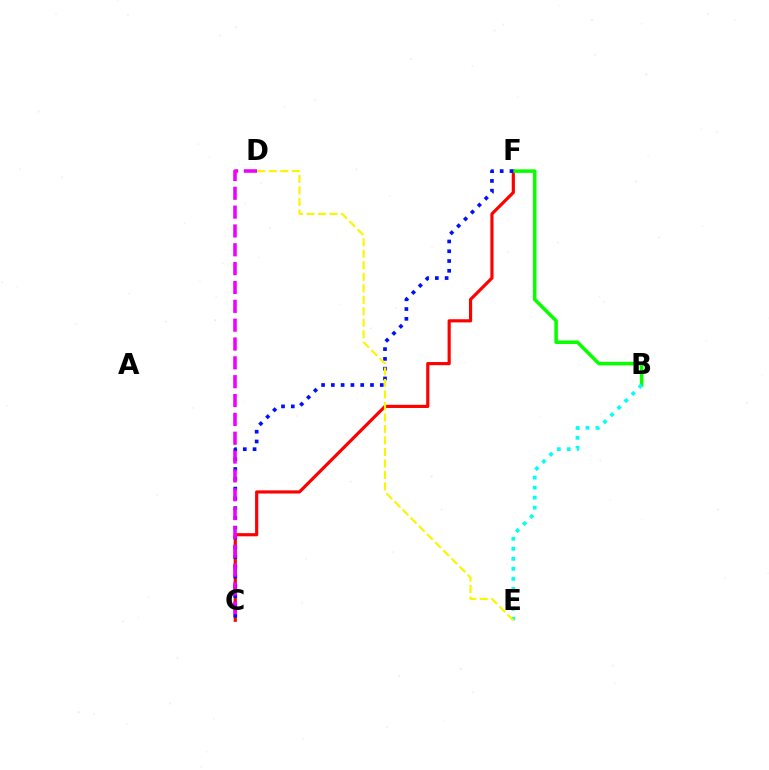{('C', 'F'): [{'color': '#ff0000', 'line_style': 'solid', 'thickness': 2.28}, {'color': '#0010ff', 'line_style': 'dotted', 'thickness': 2.66}], ('B', 'F'): [{'color': '#08ff00', 'line_style': 'solid', 'thickness': 2.55}], ('B', 'E'): [{'color': '#00fff6', 'line_style': 'dotted', 'thickness': 2.72}], ('C', 'D'): [{'color': '#ee00ff', 'line_style': 'dashed', 'thickness': 2.56}], ('D', 'E'): [{'color': '#fcf500', 'line_style': 'dashed', 'thickness': 1.56}]}